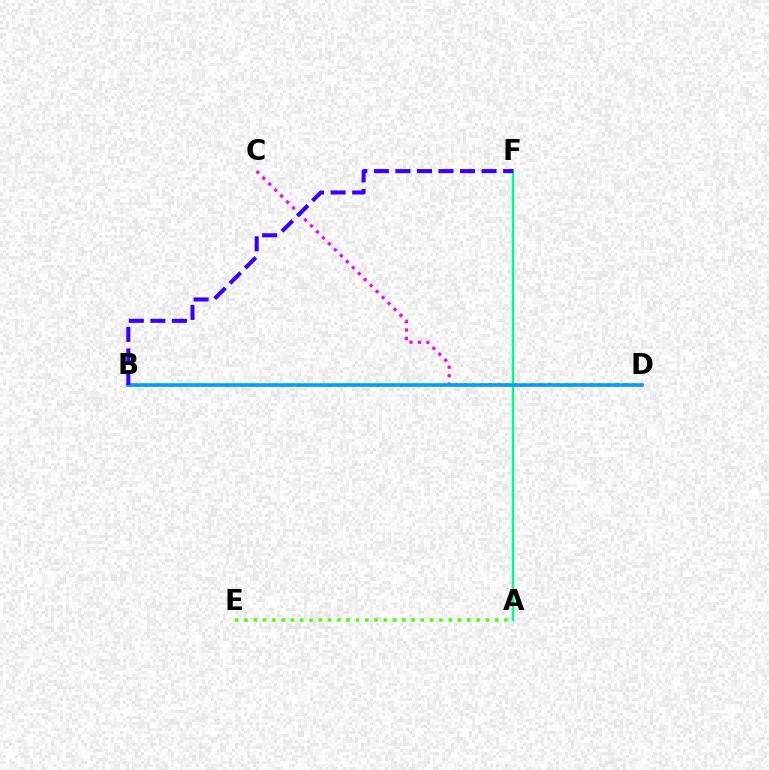{('A', 'F'): [{'color': '#00ff86', 'line_style': 'solid', 'thickness': 1.75}], ('B', 'D'): [{'color': '#ff0000', 'line_style': 'dotted', 'thickness': 2.16}, {'color': '#ffd500', 'line_style': 'solid', 'thickness': 1.81}, {'color': '#009eff', 'line_style': 'solid', 'thickness': 2.57}], ('C', 'D'): [{'color': '#ff00ed', 'line_style': 'dotted', 'thickness': 2.29}], ('A', 'E'): [{'color': '#4fff00', 'line_style': 'dotted', 'thickness': 2.52}], ('B', 'F'): [{'color': '#3700ff', 'line_style': 'dashed', 'thickness': 2.93}]}